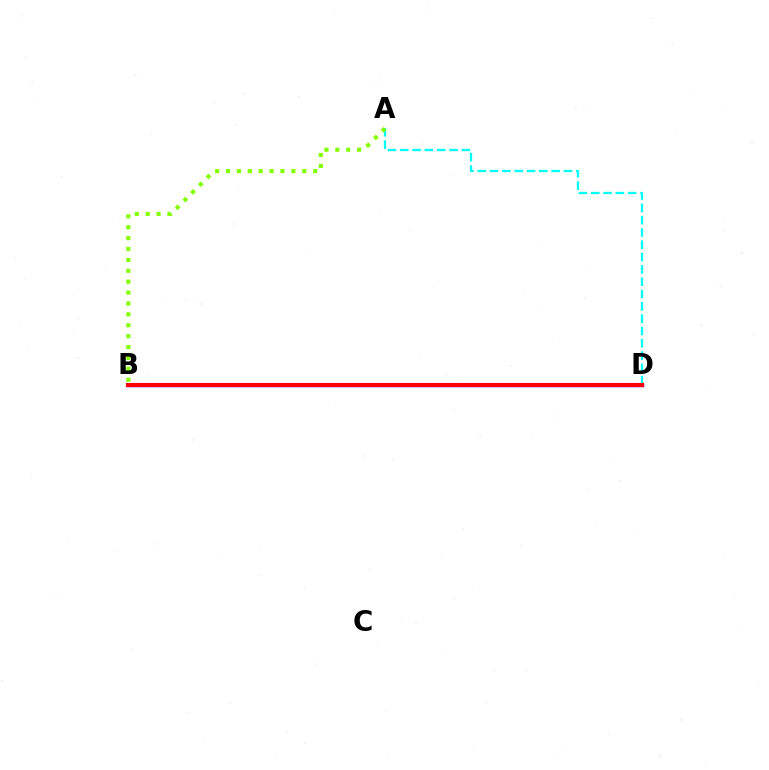{('A', 'D'): [{'color': '#00fff6', 'line_style': 'dashed', 'thickness': 1.67}], ('A', 'B'): [{'color': '#84ff00', 'line_style': 'dotted', 'thickness': 2.96}], ('B', 'D'): [{'color': '#7200ff', 'line_style': 'solid', 'thickness': 2.49}, {'color': '#ff0000', 'line_style': 'solid', 'thickness': 2.95}]}